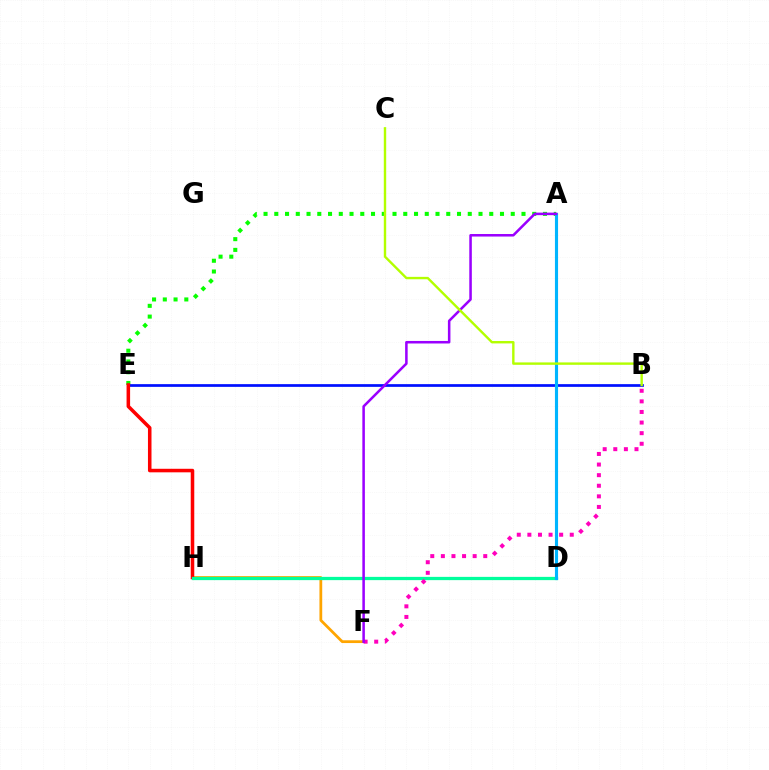{('A', 'E'): [{'color': '#08ff00', 'line_style': 'dotted', 'thickness': 2.92}], ('F', 'H'): [{'color': '#ffa500', 'line_style': 'solid', 'thickness': 2.0}], ('B', 'E'): [{'color': '#0010ff', 'line_style': 'solid', 'thickness': 1.96}], ('E', 'H'): [{'color': '#ff0000', 'line_style': 'solid', 'thickness': 2.55}], ('D', 'H'): [{'color': '#00ff9d', 'line_style': 'solid', 'thickness': 2.35}], ('A', 'D'): [{'color': '#00b5ff', 'line_style': 'solid', 'thickness': 2.25}], ('B', 'F'): [{'color': '#ff00bd', 'line_style': 'dotted', 'thickness': 2.88}], ('A', 'F'): [{'color': '#9b00ff', 'line_style': 'solid', 'thickness': 1.83}], ('B', 'C'): [{'color': '#b3ff00', 'line_style': 'solid', 'thickness': 1.72}]}